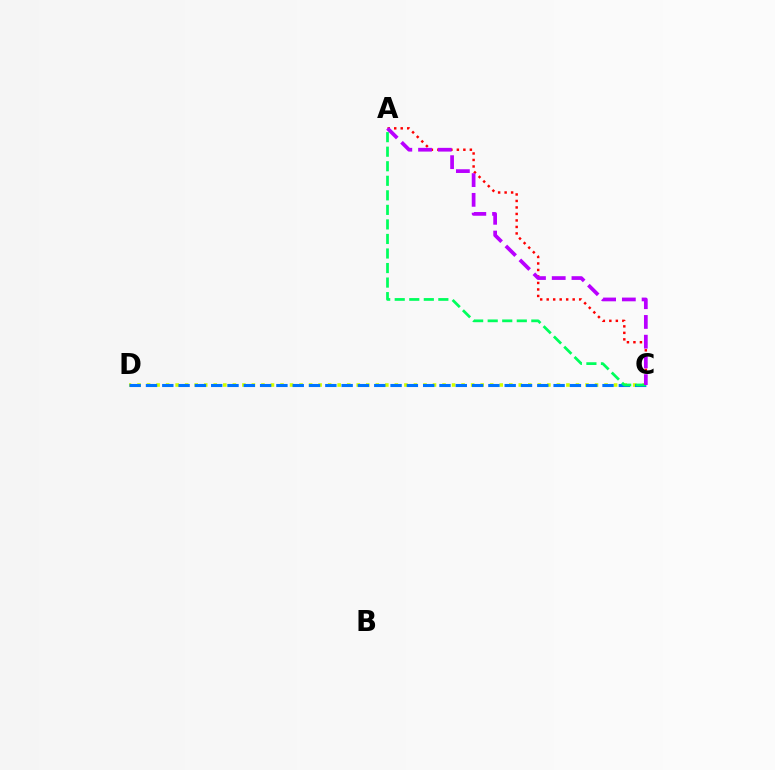{('A', 'C'): [{'color': '#ff0000', 'line_style': 'dotted', 'thickness': 1.77}, {'color': '#00ff5c', 'line_style': 'dashed', 'thickness': 1.98}, {'color': '#b900ff', 'line_style': 'dashed', 'thickness': 2.68}], ('C', 'D'): [{'color': '#d1ff00', 'line_style': 'dotted', 'thickness': 2.59}, {'color': '#0074ff', 'line_style': 'dashed', 'thickness': 2.22}]}